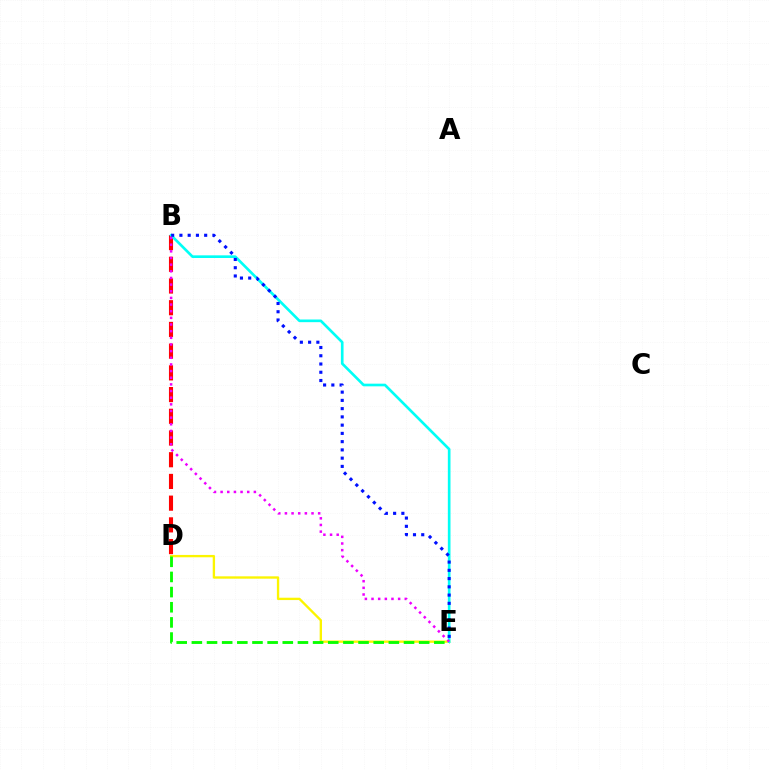{('D', 'E'): [{'color': '#fcf500', 'line_style': 'solid', 'thickness': 1.69}, {'color': '#08ff00', 'line_style': 'dashed', 'thickness': 2.06}], ('B', 'D'): [{'color': '#ff0000', 'line_style': 'dashed', 'thickness': 2.95}], ('B', 'E'): [{'color': '#00fff6', 'line_style': 'solid', 'thickness': 1.92}, {'color': '#0010ff', 'line_style': 'dotted', 'thickness': 2.24}, {'color': '#ee00ff', 'line_style': 'dotted', 'thickness': 1.81}]}